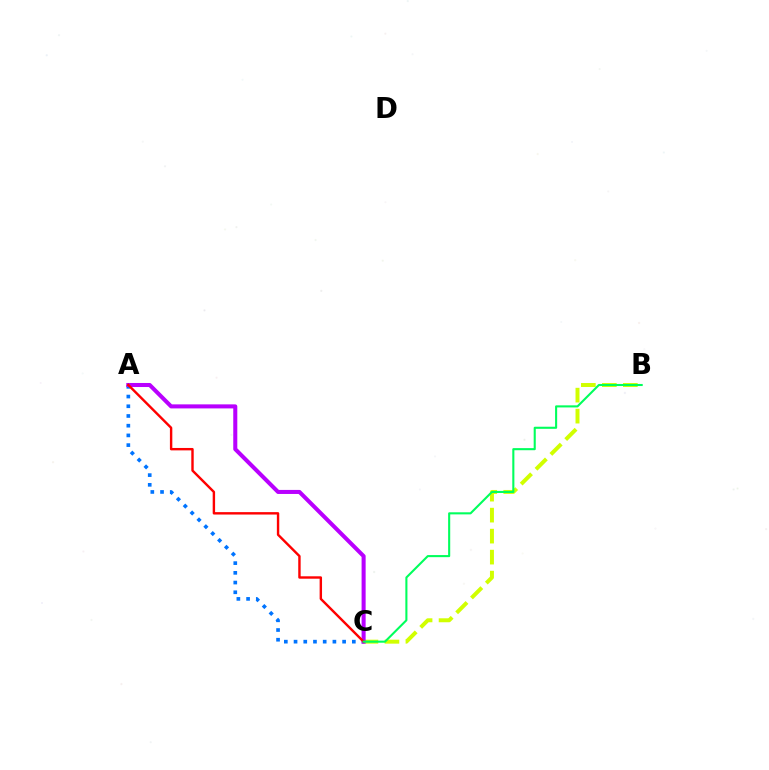{('A', 'C'): [{'color': '#0074ff', 'line_style': 'dotted', 'thickness': 2.64}, {'color': '#b900ff', 'line_style': 'solid', 'thickness': 2.91}, {'color': '#ff0000', 'line_style': 'solid', 'thickness': 1.73}], ('B', 'C'): [{'color': '#d1ff00', 'line_style': 'dashed', 'thickness': 2.85}, {'color': '#00ff5c', 'line_style': 'solid', 'thickness': 1.51}]}